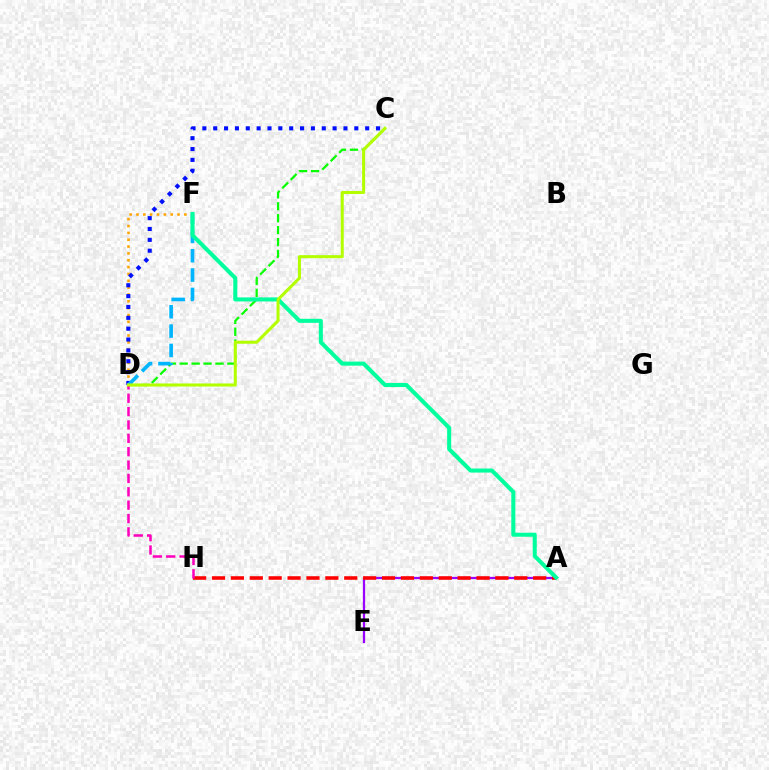{('A', 'E'): [{'color': '#9b00ff', 'line_style': 'solid', 'thickness': 1.61}], ('C', 'D'): [{'color': '#08ff00', 'line_style': 'dashed', 'thickness': 1.62}, {'color': '#0010ff', 'line_style': 'dotted', 'thickness': 2.95}, {'color': '#b3ff00', 'line_style': 'solid', 'thickness': 2.2}], ('A', 'H'): [{'color': '#ff0000', 'line_style': 'dashed', 'thickness': 2.57}], ('D', 'F'): [{'color': '#ffa500', 'line_style': 'dotted', 'thickness': 1.86}, {'color': '#00b5ff', 'line_style': 'dashed', 'thickness': 2.63}], ('A', 'F'): [{'color': '#00ff9d', 'line_style': 'solid', 'thickness': 2.92}], ('D', 'H'): [{'color': '#ff00bd', 'line_style': 'dashed', 'thickness': 1.82}]}